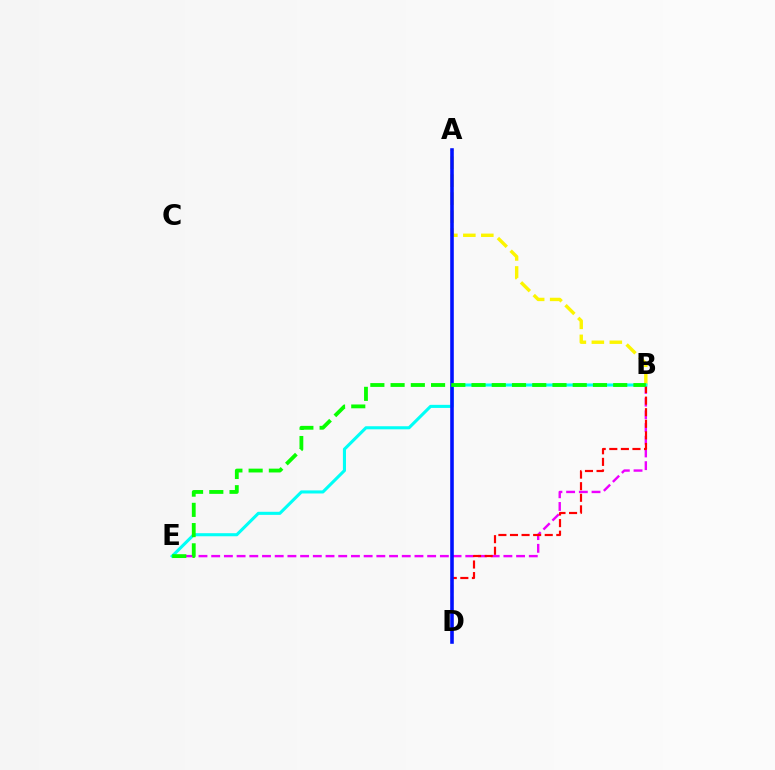{('B', 'E'): [{'color': '#ee00ff', 'line_style': 'dashed', 'thickness': 1.73}, {'color': '#00fff6', 'line_style': 'solid', 'thickness': 2.22}, {'color': '#08ff00', 'line_style': 'dashed', 'thickness': 2.75}], ('B', 'D'): [{'color': '#ff0000', 'line_style': 'dashed', 'thickness': 1.57}], ('A', 'B'): [{'color': '#fcf500', 'line_style': 'dashed', 'thickness': 2.44}], ('A', 'D'): [{'color': '#0010ff', 'line_style': 'solid', 'thickness': 2.58}]}